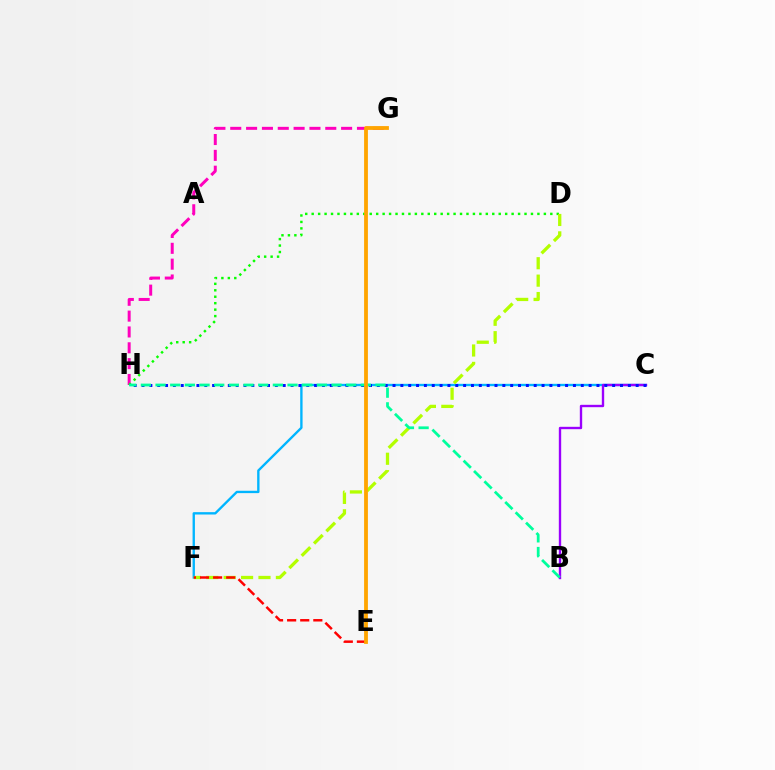{('C', 'F'): [{'color': '#00b5ff', 'line_style': 'solid', 'thickness': 1.7}], ('B', 'C'): [{'color': '#9b00ff', 'line_style': 'solid', 'thickness': 1.71}], ('C', 'H'): [{'color': '#0010ff', 'line_style': 'dotted', 'thickness': 2.13}], ('G', 'H'): [{'color': '#ff00bd', 'line_style': 'dashed', 'thickness': 2.15}], ('D', 'H'): [{'color': '#08ff00', 'line_style': 'dotted', 'thickness': 1.75}], ('D', 'F'): [{'color': '#b3ff00', 'line_style': 'dashed', 'thickness': 2.36}], ('E', 'F'): [{'color': '#ff0000', 'line_style': 'dashed', 'thickness': 1.78}], ('B', 'H'): [{'color': '#00ff9d', 'line_style': 'dashed', 'thickness': 1.99}], ('E', 'G'): [{'color': '#ffa500', 'line_style': 'solid', 'thickness': 2.74}]}